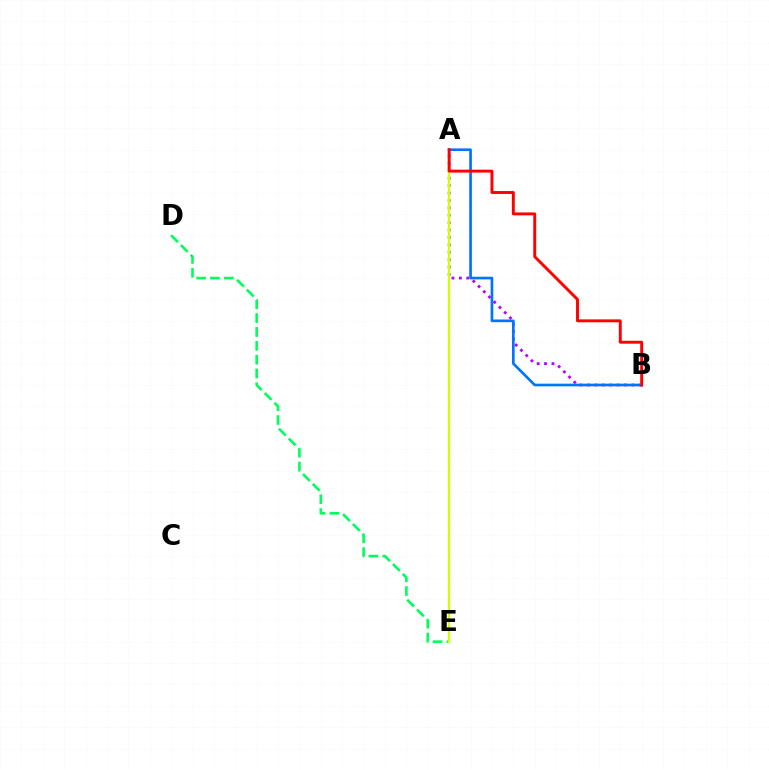{('A', 'B'): [{'color': '#b900ff', 'line_style': 'dotted', 'thickness': 2.01}, {'color': '#0074ff', 'line_style': 'solid', 'thickness': 1.92}, {'color': '#ff0000', 'line_style': 'solid', 'thickness': 2.1}], ('D', 'E'): [{'color': '#00ff5c', 'line_style': 'dashed', 'thickness': 1.88}], ('A', 'E'): [{'color': '#d1ff00', 'line_style': 'solid', 'thickness': 1.66}]}